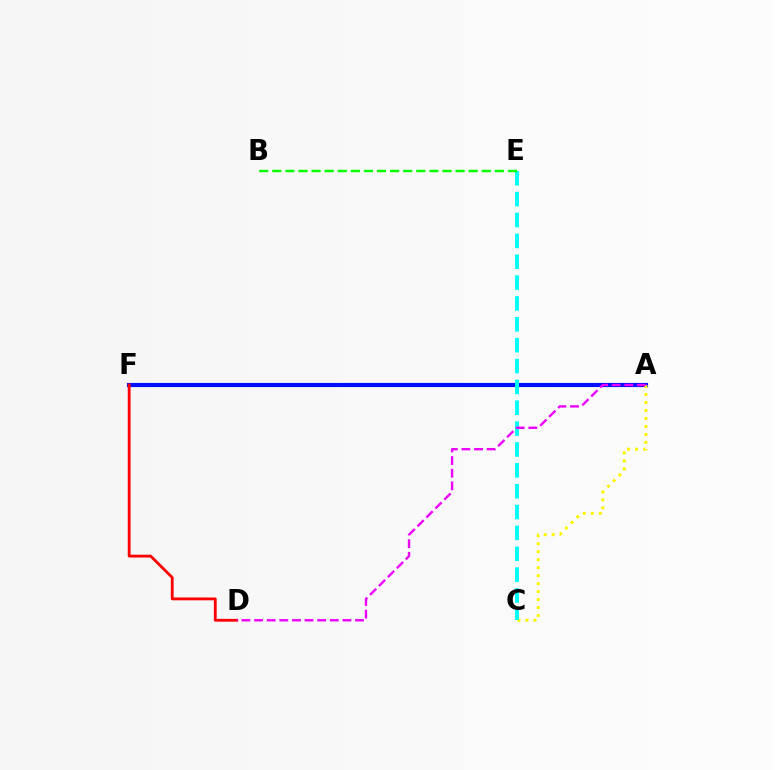{('A', 'F'): [{'color': '#0010ff', 'line_style': 'solid', 'thickness': 2.99}], ('A', 'C'): [{'color': '#fcf500', 'line_style': 'dotted', 'thickness': 2.17}], ('C', 'E'): [{'color': '#00fff6', 'line_style': 'dashed', 'thickness': 2.83}], ('D', 'F'): [{'color': '#ff0000', 'line_style': 'solid', 'thickness': 2.03}], ('B', 'E'): [{'color': '#08ff00', 'line_style': 'dashed', 'thickness': 1.78}], ('A', 'D'): [{'color': '#ee00ff', 'line_style': 'dashed', 'thickness': 1.71}]}